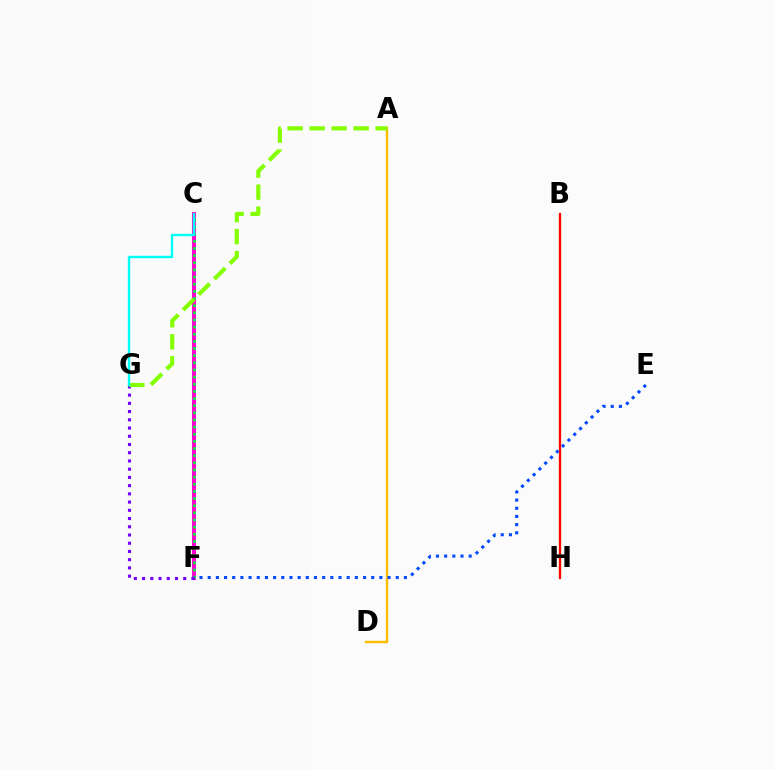{('C', 'F'): [{'color': '#ff00cf', 'line_style': 'solid', 'thickness': 2.92}, {'color': '#00ff39', 'line_style': 'dotted', 'thickness': 1.94}], ('B', 'H'): [{'color': '#ff0000', 'line_style': 'solid', 'thickness': 1.66}], ('A', 'D'): [{'color': '#ffbd00', 'line_style': 'solid', 'thickness': 1.74}], ('E', 'F'): [{'color': '#004bff', 'line_style': 'dotted', 'thickness': 2.22}], ('F', 'G'): [{'color': '#7200ff', 'line_style': 'dotted', 'thickness': 2.24}], ('A', 'G'): [{'color': '#84ff00', 'line_style': 'dashed', 'thickness': 2.99}], ('C', 'G'): [{'color': '#00fff6', 'line_style': 'solid', 'thickness': 1.74}]}